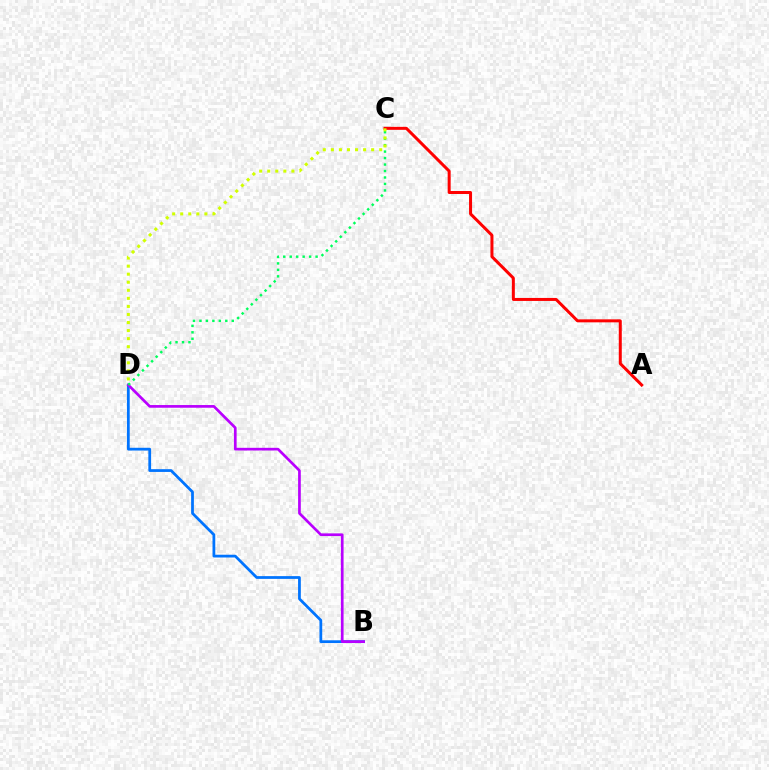{('B', 'D'): [{'color': '#0074ff', 'line_style': 'solid', 'thickness': 1.99}, {'color': '#b900ff', 'line_style': 'solid', 'thickness': 1.94}], ('A', 'C'): [{'color': '#ff0000', 'line_style': 'solid', 'thickness': 2.16}], ('C', 'D'): [{'color': '#00ff5c', 'line_style': 'dotted', 'thickness': 1.76}, {'color': '#d1ff00', 'line_style': 'dotted', 'thickness': 2.19}]}